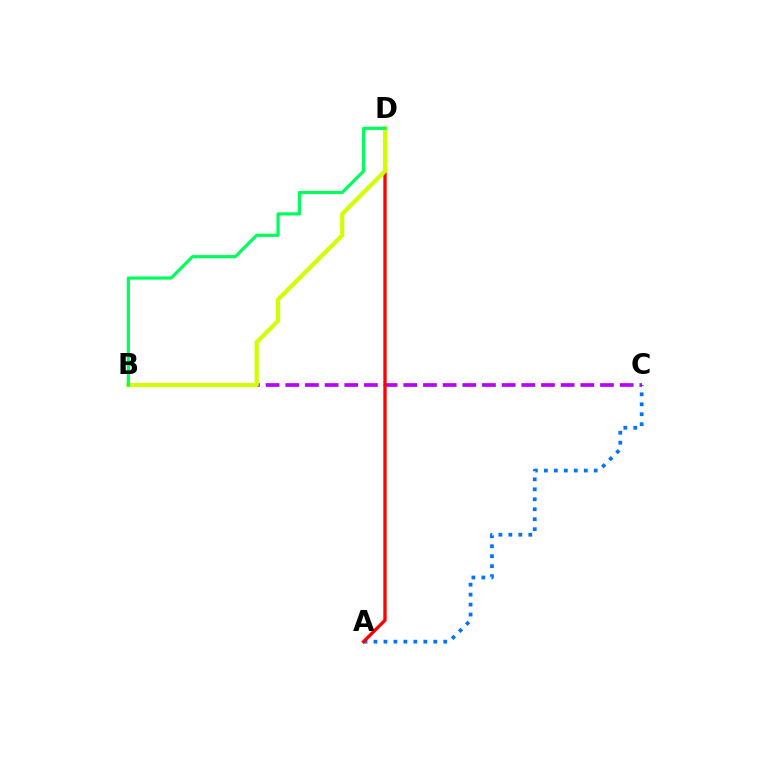{('A', 'C'): [{'color': '#0074ff', 'line_style': 'dotted', 'thickness': 2.71}], ('B', 'C'): [{'color': '#b900ff', 'line_style': 'dashed', 'thickness': 2.67}], ('A', 'D'): [{'color': '#ff0000', 'line_style': 'solid', 'thickness': 2.4}], ('B', 'D'): [{'color': '#d1ff00', 'line_style': 'solid', 'thickness': 2.99}, {'color': '#00ff5c', 'line_style': 'solid', 'thickness': 2.29}]}